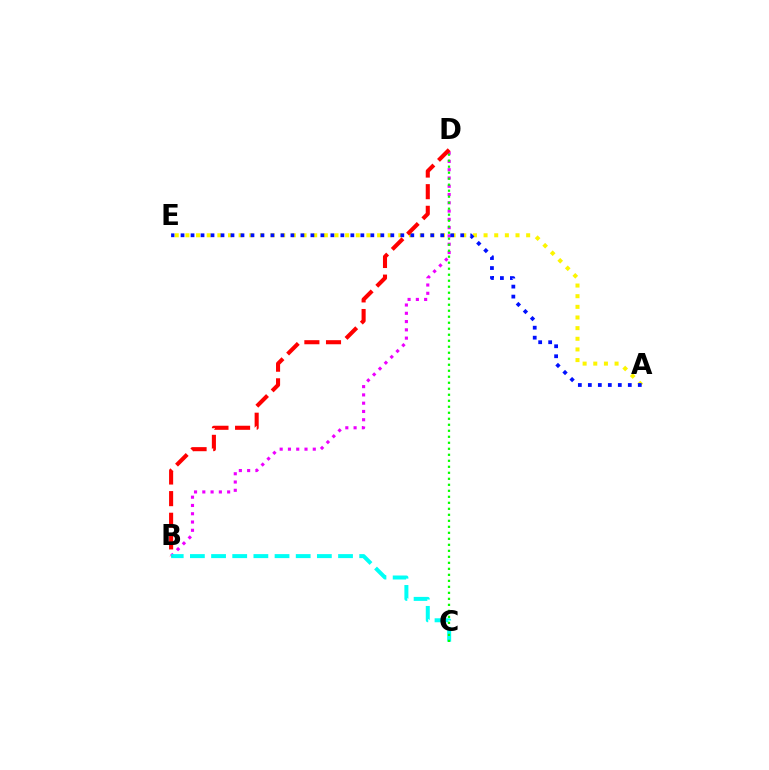{('B', 'D'): [{'color': '#ee00ff', 'line_style': 'dotted', 'thickness': 2.25}, {'color': '#ff0000', 'line_style': 'dashed', 'thickness': 2.94}], ('A', 'E'): [{'color': '#fcf500', 'line_style': 'dotted', 'thickness': 2.89}, {'color': '#0010ff', 'line_style': 'dotted', 'thickness': 2.71}], ('B', 'C'): [{'color': '#00fff6', 'line_style': 'dashed', 'thickness': 2.87}], ('C', 'D'): [{'color': '#08ff00', 'line_style': 'dotted', 'thickness': 1.63}]}